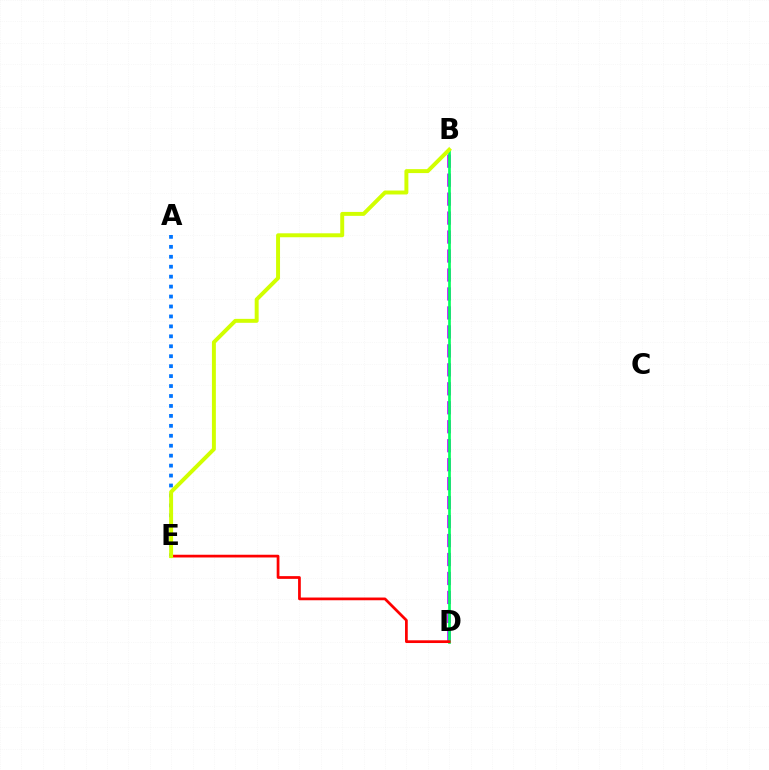{('B', 'D'): [{'color': '#b900ff', 'line_style': 'dashed', 'thickness': 2.58}, {'color': '#00ff5c', 'line_style': 'solid', 'thickness': 1.93}], ('A', 'E'): [{'color': '#0074ff', 'line_style': 'dotted', 'thickness': 2.7}], ('D', 'E'): [{'color': '#ff0000', 'line_style': 'solid', 'thickness': 1.97}], ('B', 'E'): [{'color': '#d1ff00', 'line_style': 'solid', 'thickness': 2.84}]}